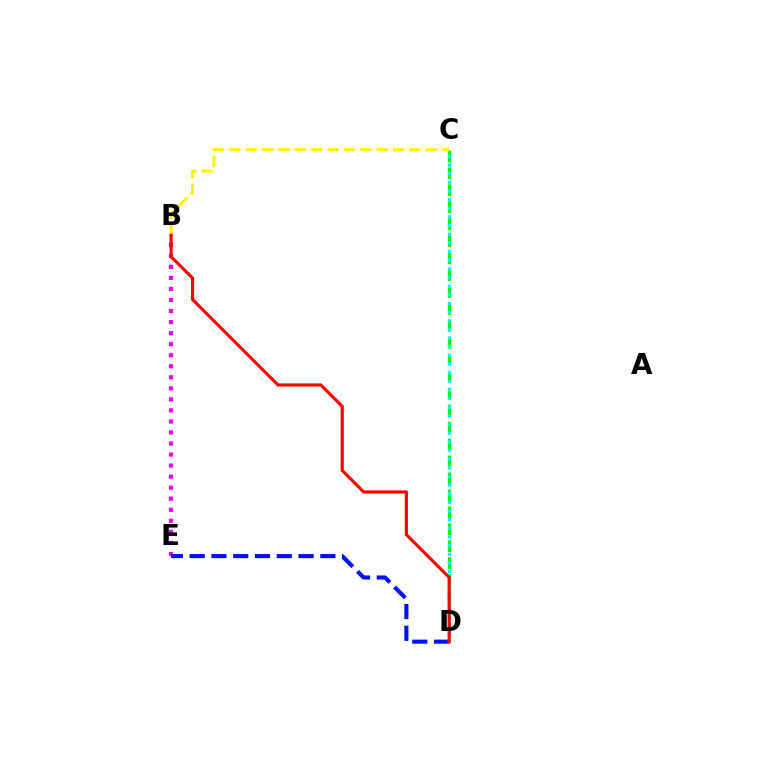{('B', 'E'): [{'color': '#ee00ff', 'line_style': 'dotted', 'thickness': 3.0}], ('C', 'D'): [{'color': '#08ff00', 'line_style': 'dashed', 'thickness': 2.3}, {'color': '#00fff6', 'line_style': 'dotted', 'thickness': 2.35}], ('B', 'C'): [{'color': '#fcf500', 'line_style': 'dashed', 'thickness': 2.23}], ('D', 'E'): [{'color': '#0010ff', 'line_style': 'dashed', 'thickness': 2.96}], ('B', 'D'): [{'color': '#ff0000', 'line_style': 'solid', 'thickness': 2.27}]}